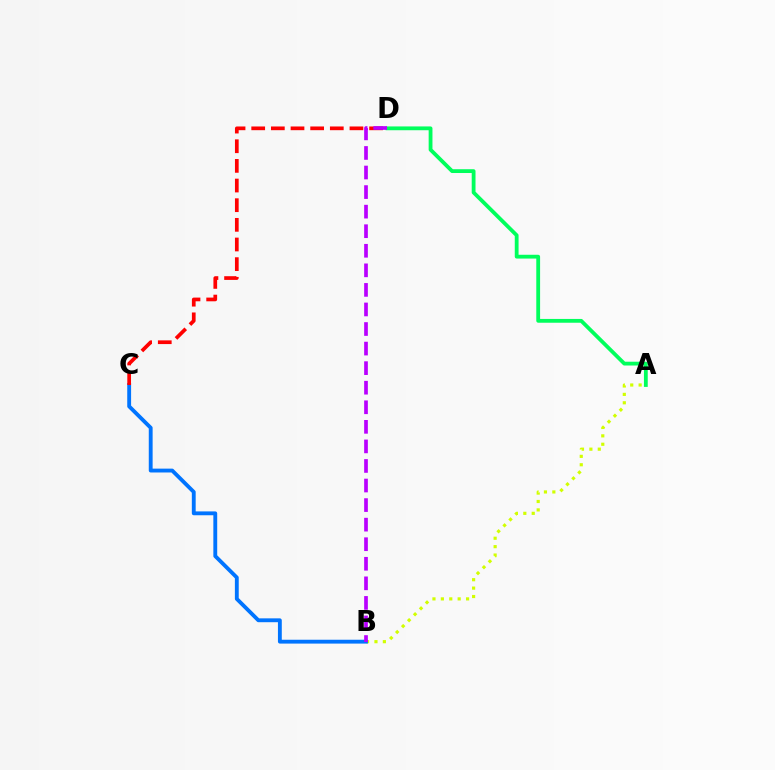{('A', 'B'): [{'color': '#d1ff00', 'line_style': 'dotted', 'thickness': 2.28}], ('B', 'C'): [{'color': '#0074ff', 'line_style': 'solid', 'thickness': 2.77}], ('A', 'D'): [{'color': '#00ff5c', 'line_style': 'solid', 'thickness': 2.74}], ('C', 'D'): [{'color': '#ff0000', 'line_style': 'dashed', 'thickness': 2.67}], ('B', 'D'): [{'color': '#b900ff', 'line_style': 'dashed', 'thickness': 2.66}]}